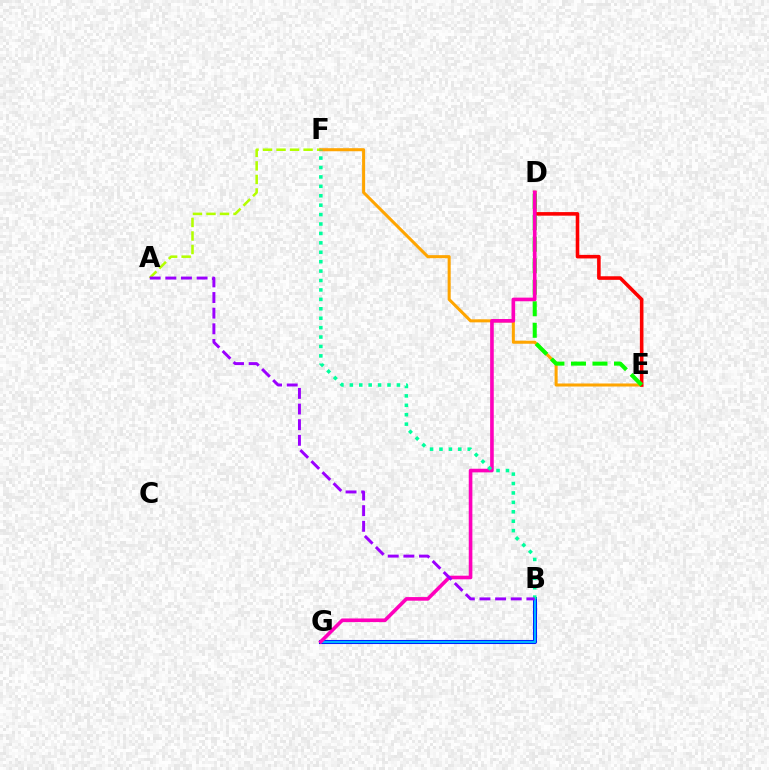{('B', 'G'): [{'color': '#0010ff', 'line_style': 'solid', 'thickness': 2.93}, {'color': '#00b5ff', 'line_style': 'solid', 'thickness': 1.6}], ('A', 'F'): [{'color': '#b3ff00', 'line_style': 'dashed', 'thickness': 1.84}], ('E', 'F'): [{'color': '#ffa500', 'line_style': 'solid', 'thickness': 2.19}], ('D', 'E'): [{'color': '#ff0000', 'line_style': 'solid', 'thickness': 2.57}, {'color': '#08ff00', 'line_style': 'dashed', 'thickness': 2.92}], ('D', 'G'): [{'color': '#ff00bd', 'line_style': 'solid', 'thickness': 2.61}], ('B', 'F'): [{'color': '#00ff9d', 'line_style': 'dotted', 'thickness': 2.56}], ('A', 'B'): [{'color': '#9b00ff', 'line_style': 'dashed', 'thickness': 2.12}]}